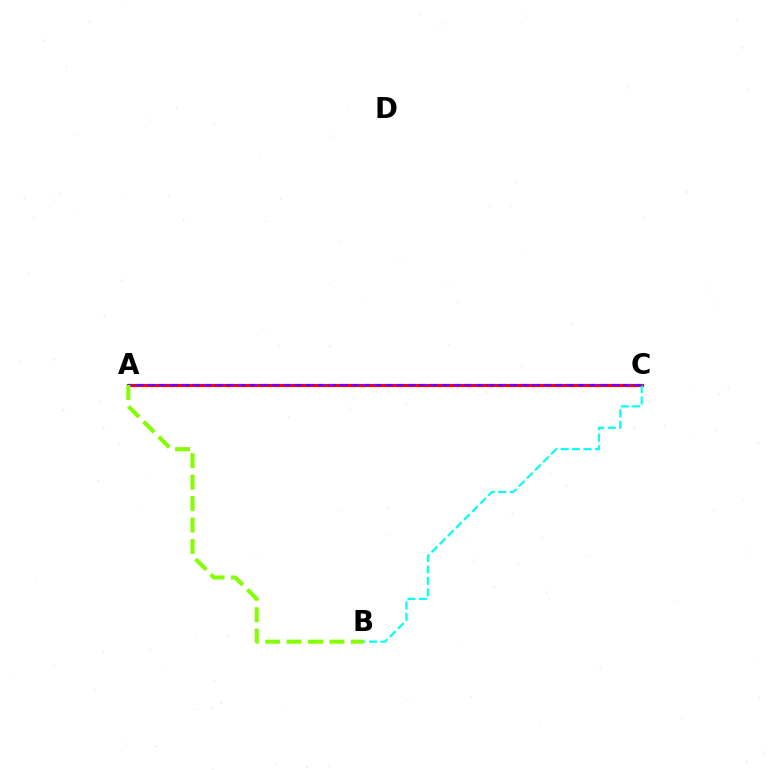{('A', 'C'): [{'color': '#ff0000', 'line_style': 'solid', 'thickness': 2.26}, {'color': '#7200ff', 'line_style': 'dashed', 'thickness': 1.54}], ('B', 'C'): [{'color': '#00fff6', 'line_style': 'dashed', 'thickness': 1.55}], ('A', 'B'): [{'color': '#84ff00', 'line_style': 'dashed', 'thickness': 2.91}]}